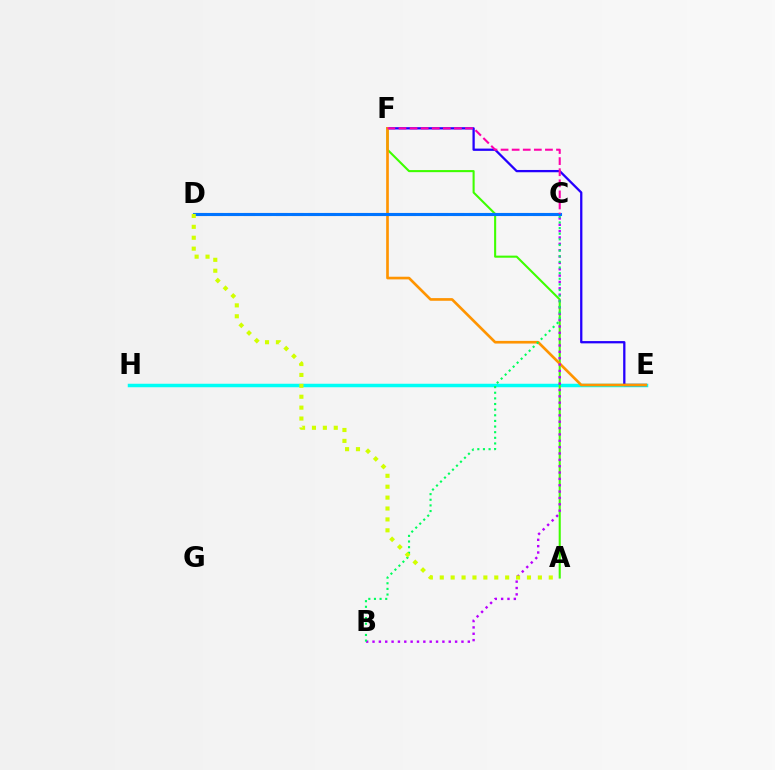{('E', 'H'): [{'color': '#00fff6', 'line_style': 'solid', 'thickness': 2.52}], ('E', 'F'): [{'color': '#2500ff', 'line_style': 'solid', 'thickness': 1.64}, {'color': '#ff9400', 'line_style': 'solid', 'thickness': 1.92}], ('A', 'F'): [{'color': '#3dff00', 'line_style': 'solid', 'thickness': 1.5}], ('B', 'C'): [{'color': '#b900ff', 'line_style': 'dotted', 'thickness': 1.73}, {'color': '#00ff5c', 'line_style': 'dotted', 'thickness': 1.53}], ('C', 'D'): [{'color': '#ff0000', 'line_style': 'dashed', 'thickness': 2.18}, {'color': '#0074ff', 'line_style': 'solid', 'thickness': 2.23}], ('A', 'D'): [{'color': '#d1ff00', 'line_style': 'dotted', 'thickness': 2.96}], ('C', 'F'): [{'color': '#ff00ac', 'line_style': 'dashed', 'thickness': 1.51}]}